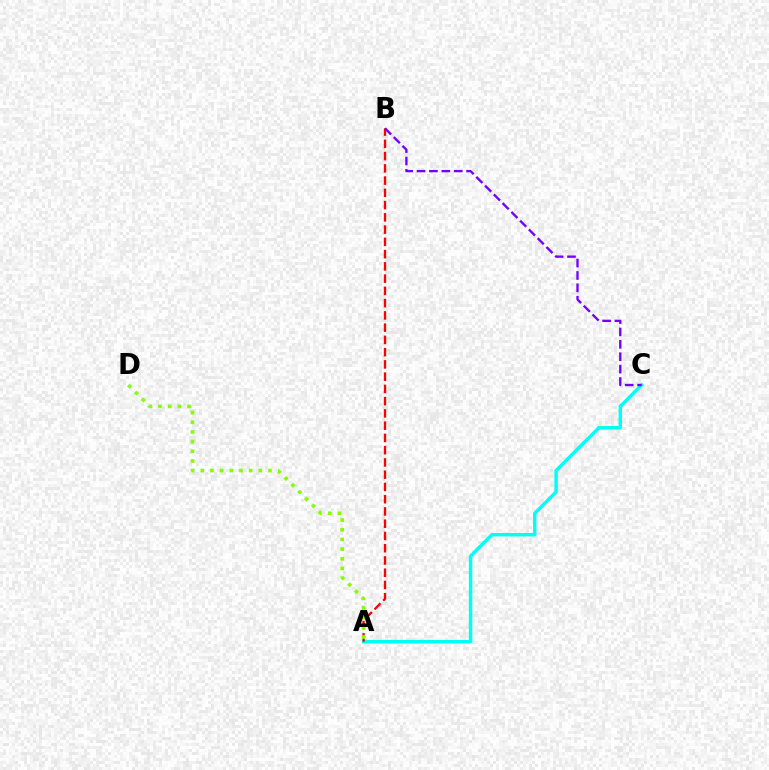{('A', 'C'): [{'color': '#00fff6', 'line_style': 'solid', 'thickness': 2.48}], ('A', 'B'): [{'color': '#ff0000', 'line_style': 'dashed', 'thickness': 1.66}], ('A', 'D'): [{'color': '#84ff00', 'line_style': 'dotted', 'thickness': 2.63}], ('B', 'C'): [{'color': '#7200ff', 'line_style': 'dashed', 'thickness': 1.68}]}